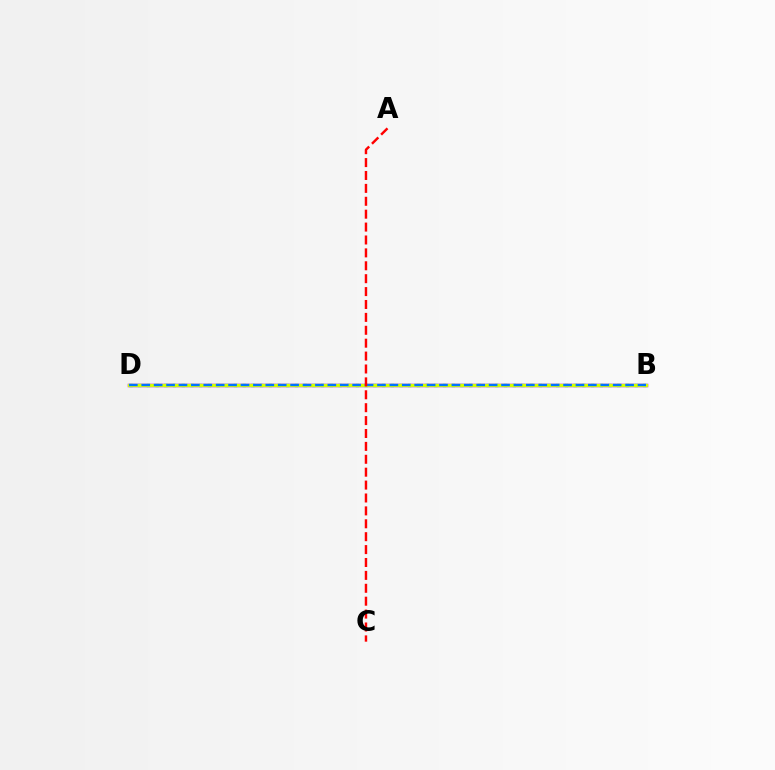{('B', 'D'): [{'color': '#b900ff', 'line_style': 'solid', 'thickness': 2.51}, {'color': '#00ff5c', 'line_style': 'dotted', 'thickness': 2.37}, {'color': '#d1ff00', 'line_style': 'solid', 'thickness': 2.36}, {'color': '#0074ff', 'line_style': 'dashed', 'thickness': 1.69}], ('A', 'C'): [{'color': '#ff0000', 'line_style': 'dashed', 'thickness': 1.75}]}